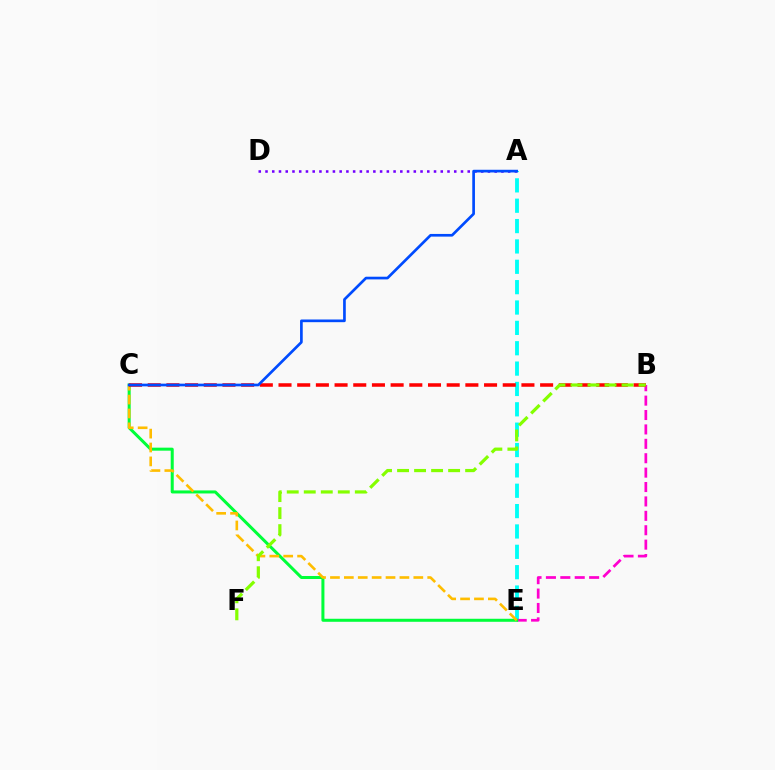{('A', 'D'): [{'color': '#7200ff', 'line_style': 'dotted', 'thickness': 1.83}], ('A', 'E'): [{'color': '#00fff6', 'line_style': 'dashed', 'thickness': 2.77}], ('B', 'E'): [{'color': '#ff00cf', 'line_style': 'dashed', 'thickness': 1.96}], ('C', 'E'): [{'color': '#00ff39', 'line_style': 'solid', 'thickness': 2.17}, {'color': '#ffbd00', 'line_style': 'dashed', 'thickness': 1.89}], ('B', 'C'): [{'color': '#ff0000', 'line_style': 'dashed', 'thickness': 2.54}], ('B', 'F'): [{'color': '#84ff00', 'line_style': 'dashed', 'thickness': 2.31}], ('A', 'C'): [{'color': '#004bff', 'line_style': 'solid', 'thickness': 1.93}]}